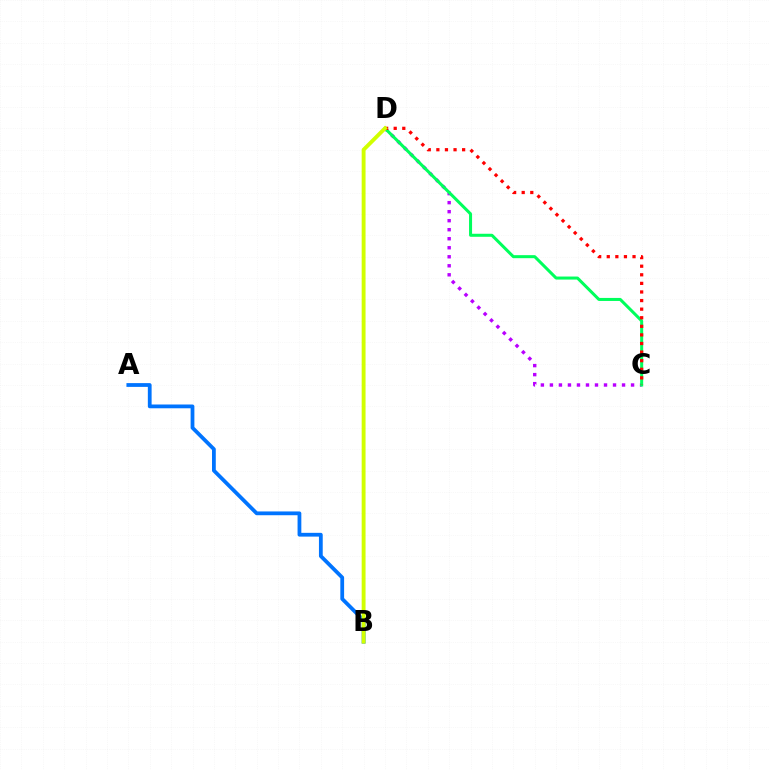{('C', 'D'): [{'color': '#b900ff', 'line_style': 'dotted', 'thickness': 2.45}, {'color': '#00ff5c', 'line_style': 'solid', 'thickness': 2.18}, {'color': '#ff0000', 'line_style': 'dotted', 'thickness': 2.33}], ('A', 'B'): [{'color': '#0074ff', 'line_style': 'solid', 'thickness': 2.72}], ('B', 'D'): [{'color': '#d1ff00', 'line_style': 'solid', 'thickness': 2.8}]}